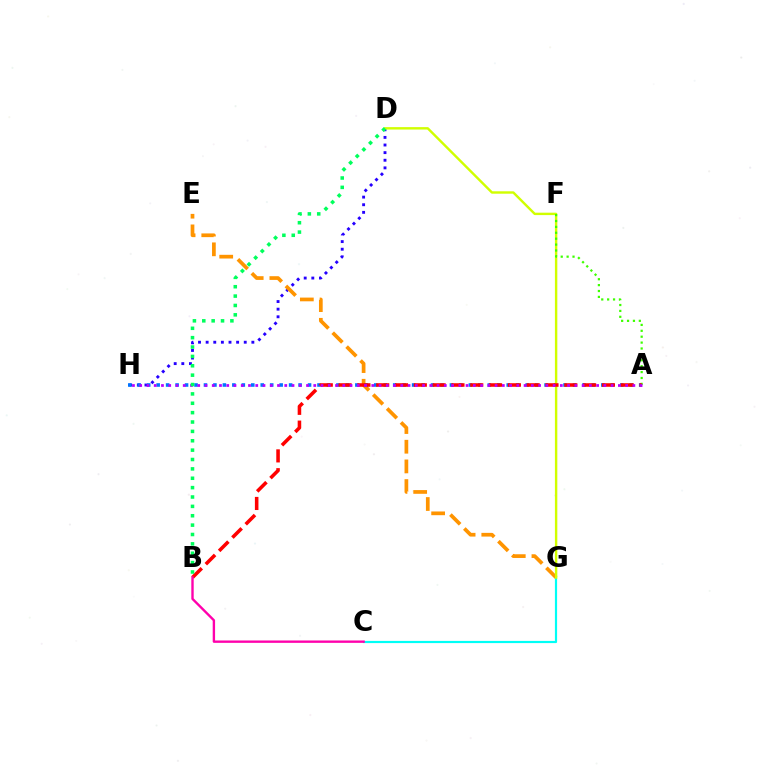{('D', 'H'): [{'color': '#2500ff', 'line_style': 'dotted', 'thickness': 2.07}], ('E', 'G'): [{'color': '#ff9400', 'line_style': 'dashed', 'thickness': 2.67}], ('A', 'H'): [{'color': '#0074ff', 'line_style': 'dotted', 'thickness': 2.57}, {'color': '#b900ff', 'line_style': 'dotted', 'thickness': 1.97}], ('C', 'G'): [{'color': '#00fff6', 'line_style': 'solid', 'thickness': 1.57}], ('D', 'G'): [{'color': '#d1ff00', 'line_style': 'solid', 'thickness': 1.74}], ('A', 'F'): [{'color': '#3dff00', 'line_style': 'dotted', 'thickness': 1.6}], ('A', 'B'): [{'color': '#ff0000', 'line_style': 'dashed', 'thickness': 2.56}], ('B', 'D'): [{'color': '#00ff5c', 'line_style': 'dotted', 'thickness': 2.55}], ('B', 'C'): [{'color': '#ff00ac', 'line_style': 'solid', 'thickness': 1.71}]}